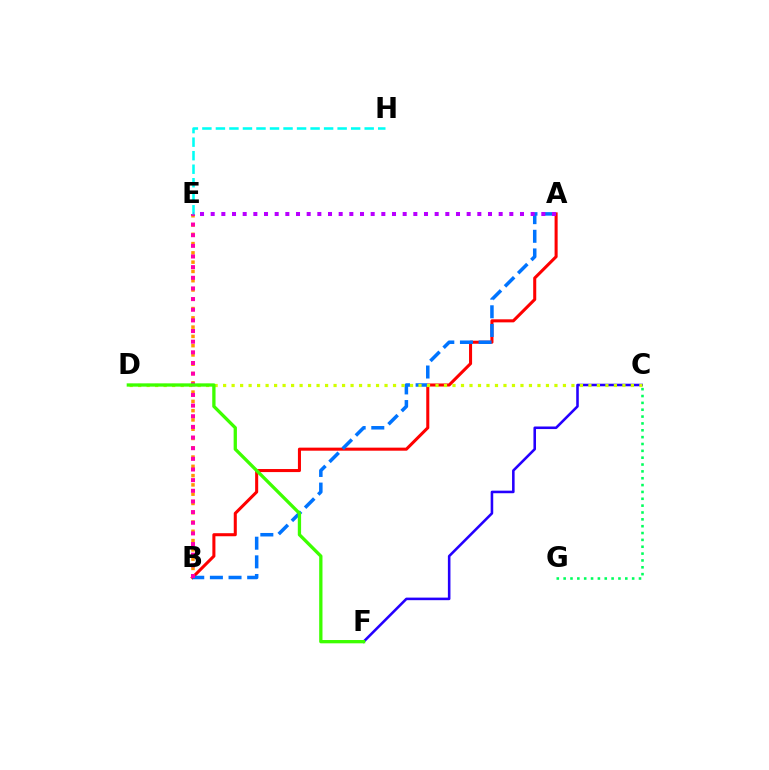{('B', 'E'): [{'color': '#ff9400', 'line_style': 'dotted', 'thickness': 2.52}, {'color': '#ff00ac', 'line_style': 'dotted', 'thickness': 2.89}], ('A', 'B'): [{'color': '#ff0000', 'line_style': 'solid', 'thickness': 2.2}, {'color': '#0074ff', 'line_style': 'dashed', 'thickness': 2.53}], ('C', 'F'): [{'color': '#2500ff', 'line_style': 'solid', 'thickness': 1.85}], ('C', 'D'): [{'color': '#d1ff00', 'line_style': 'dotted', 'thickness': 2.31}], ('E', 'H'): [{'color': '#00fff6', 'line_style': 'dashed', 'thickness': 1.84}], ('A', 'E'): [{'color': '#b900ff', 'line_style': 'dotted', 'thickness': 2.9}], ('D', 'F'): [{'color': '#3dff00', 'line_style': 'solid', 'thickness': 2.37}], ('C', 'G'): [{'color': '#00ff5c', 'line_style': 'dotted', 'thickness': 1.86}]}